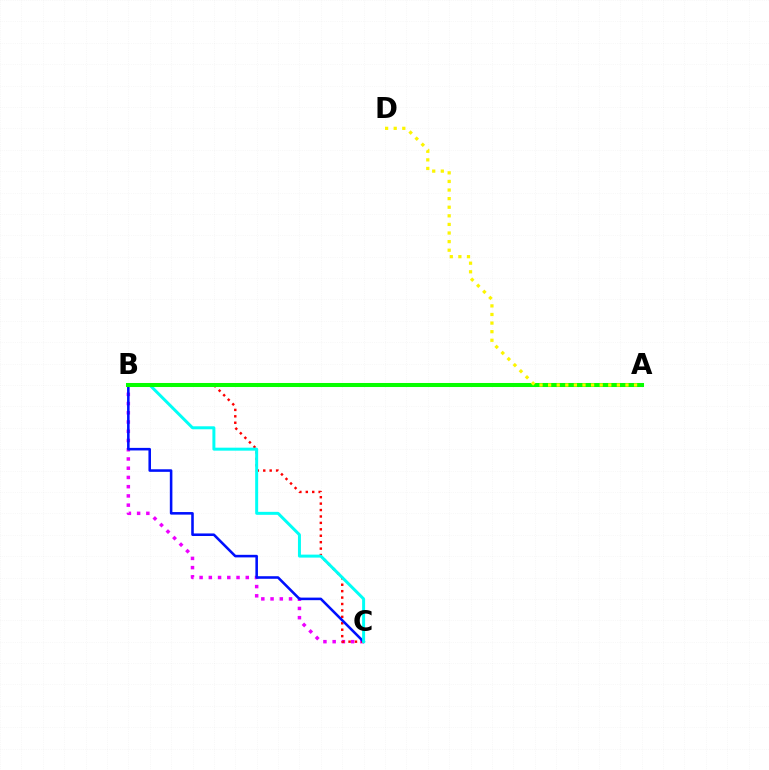{('B', 'C'): [{'color': '#ee00ff', 'line_style': 'dotted', 'thickness': 2.51}, {'color': '#ff0000', 'line_style': 'dotted', 'thickness': 1.75}, {'color': '#0010ff', 'line_style': 'solid', 'thickness': 1.85}, {'color': '#00fff6', 'line_style': 'solid', 'thickness': 2.15}], ('A', 'B'): [{'color': '#08ff00', 'line_style': 'solid', 'thickness': 2.91}], ('A', 'D'): [{'color': '#fcf500', 'line_style': 'dotted', 'thickness': 2.34}]}